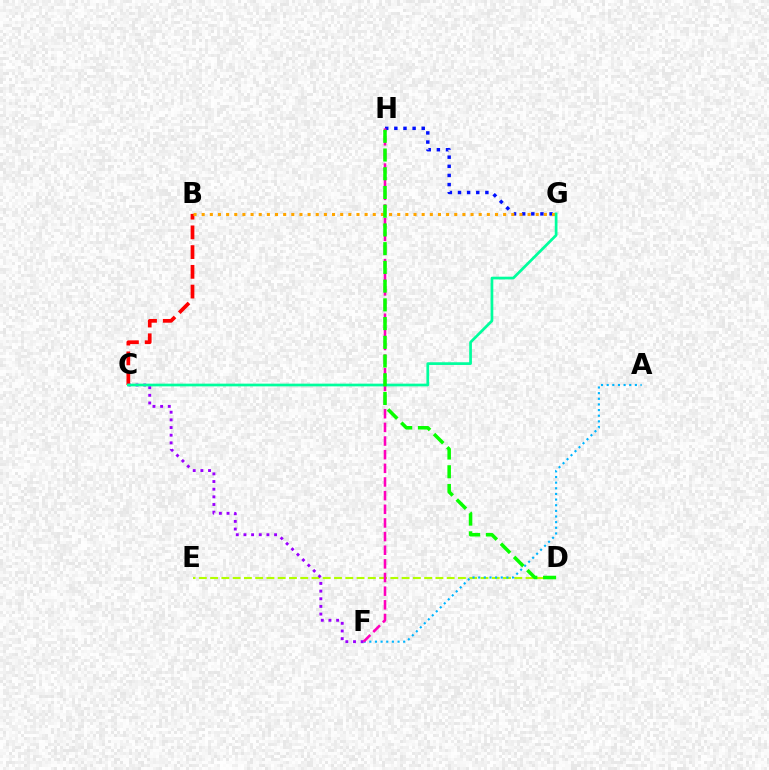{('B', 'C'): [{'color': '#ff0000', 'line_style': 'dashed', 'thickness': 2.68}], ('D', 'E'): [{'color': '#b3ff00', 'line_style': 'dashed', 'thickness': 1.53}], ('A', 'F'): [{'color': '#00b5ff', 'line_style': 'dotted', 'thickness': 1.53}], ('G', 'H'): [{'color': '#0010ff', 'line_style': 'dotted', 'thickness': 2.48}], ('C', 'F'): [{'color': '#9b00ff', 'line_style': 'dotted', 'thickness': 2.08}], ('F', 'H'): [{'color': '#ff00bd', 'line_style': 'dashed', 'thickness': 1.85}], ('B', 'G'): [{'color': '#ffa500', 'line_style': 'dotted', 'thickness': 2.21}], ('C', 'G'): [{'color': '#00ff9d', 'line_style': 'solid', 'thickness': 1.95}], ('D', 'H'): [{'color': '#08ff00', 'line_style': 'dashed', 'thickness': 2.54}]}